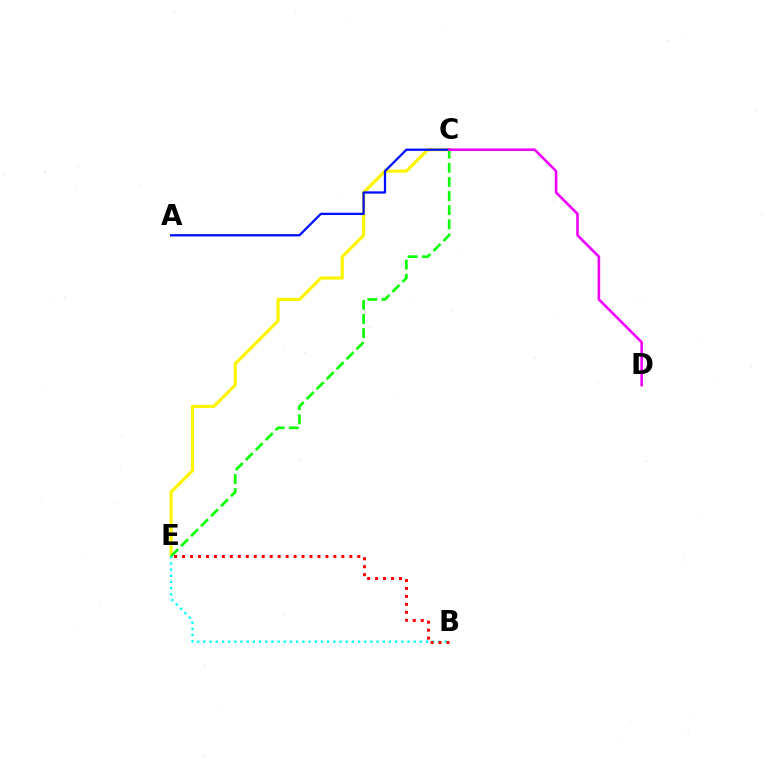{('C', 'E'): [{'color': '#fcf500', 'line_style': 'solid', 'thickness': 2.28}, {'color': '#08ff00', 'line_style': 'dashed', 'thickness': 1.92}], ('B', 'E'): [{'color': '#00fff6', 'line_style': 'dotted', 'thickness': 1.68}, {'color': '#ff0000', 'line_style': 'dotted', 'thickness': 2.16}], ('A', 'C'): [{'color': '#0010ff', 'line_style': 'solid', 'thickness': 1.65}], ('C', 'D'): [{'color': '#ee00ff', 'line_style': 'solid', 'thickness': 1.86}]}